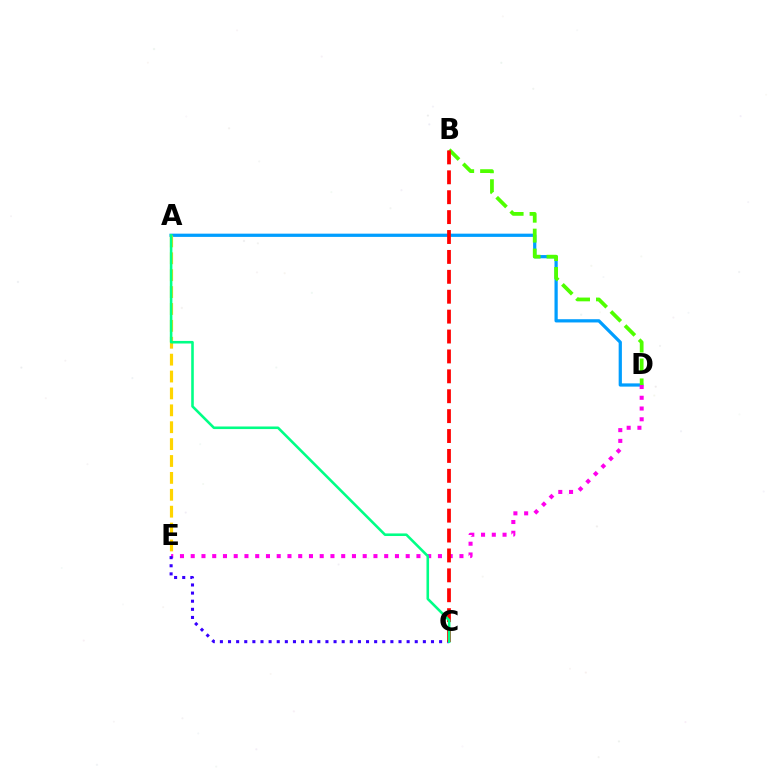{('A', 'D'): [{'color': '#009eff', 'line_style': 'solid', 'thickness': 2.33}], ('A', 'E'): [{'color': '#ffd500', 'line_style': 'dashed', 'thickness': 2.29}], ('B', 'D'): [{'color': '#4fff00', 'line_style': 'dashed', 'thickness': 2.71}], ('D', 'E'): [{'color': '#ff00ed', 'line_style': 'dotted', 'thickness': 2.92}], ('C', 'E'): [{'color': '#3700ff', 'line_style': 'dotted', 'thickness': 2.21}], ('B', 'C'): [{'color': '#ff0000', 'line_style': 'dashed', 'thickness': 2.7}], ('A', 'C'): [{'color': '#00ff86', 'line_style': 'solid', 'thickness': 1.86}]}